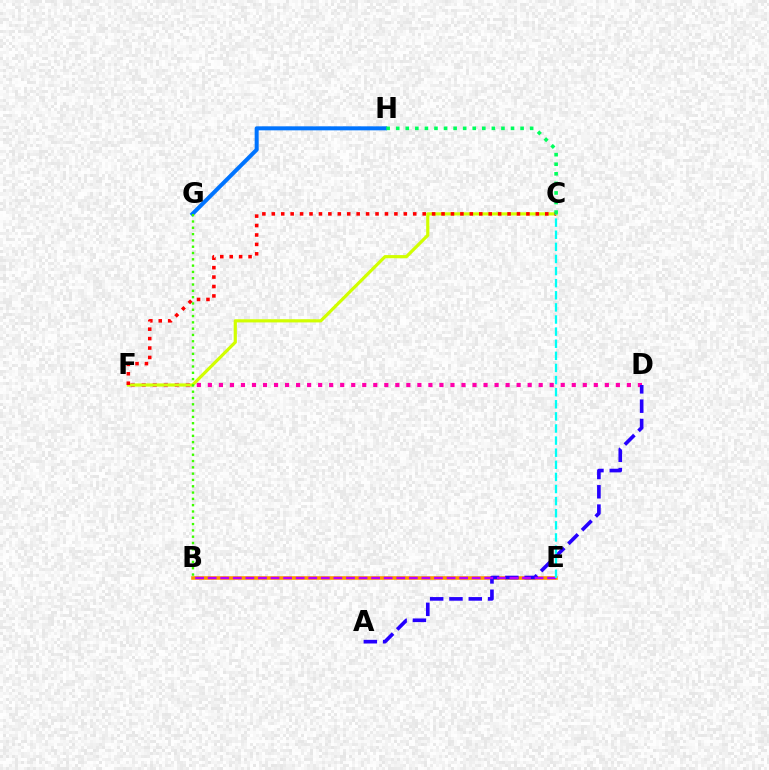{('D', 'F'): [{'color': '#ff00ac', 'line_style': 'dotted', 'thickness': 3.0}], ('C', 'F'): [{'color': '#d1ff00', 'line_style': 'solid', 'thickness': 2.29}, {'color': '#ff0000', 'line_style': 'dotted', 'thickness': 2.56}], ('G', 'H'): [{'color': '#0074ff', 'line_style': 'solid', 'thickness': 2.89}], ('B', 'E'): [{'color': '#ff9400', 'line_style': 'solid', 'thickness': 2.58}, {'color': '#b900ff', 'line_style': 'dashed', 'thickness': 1.71}], ('A', 'D'): [{'color': '#2500ff', 'line_style': 'dashed', 'thickness': 2.62}], ('B', 'G'): [{'color': '#3dff00', 'line_style': 'dotted', 'thickness': 1.71}], ('C', 'H'): [{'color': '#00ff5c', 'line_style': 'dotted', 'thickness': 2.6}], ('C', 'E'): [{'color': '#00fff6', 'line_style': 'dashed', 'thickness': 1.64}]}